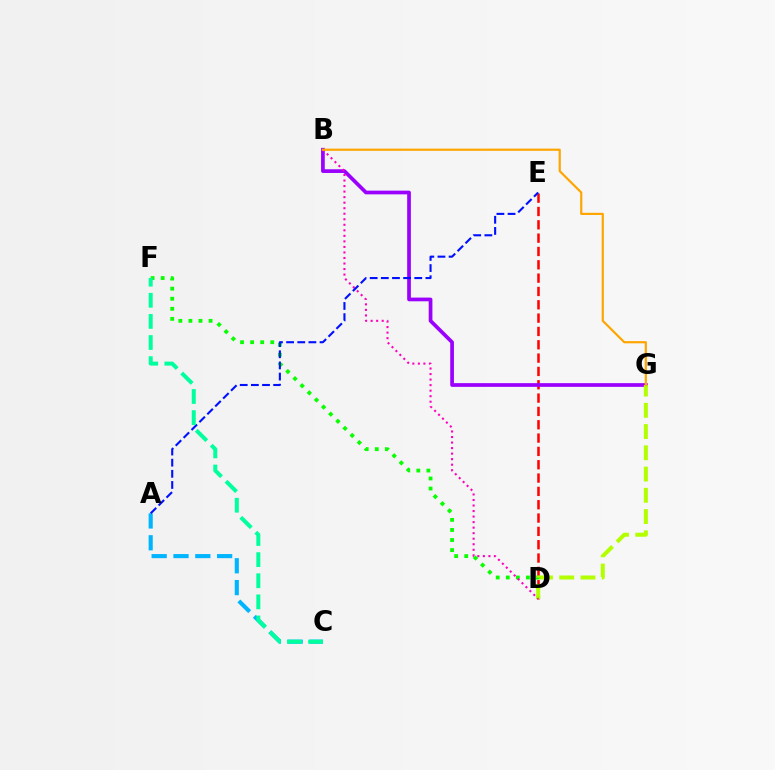{('D', 'E'): [{'color': '#ff0000', 'line_style': 'dashed', 'thickness': 1.81}], ('D', 'F'): [{'color': '#08ff00', 'line_style': 'dotted', 'thickness': 2.74}], ('B', 'G'): [{'color': '#9b00ff', 'line_style': 'solid', 'thickness': 2.67}, {'color': '#ffa500', 'line_style': 'solid', 'thickness': 1.57}], ('A', 'C'): [{'color': '#00b5ff', 'line_style': 'dashed', 'thickness': 2.96}], ('D', 'G'): [{'color': '#b3ff00', 'line_style': 'dashed', 'thickness': 2.89}], ('B', 'D'): [{'color': '#ff00bd', 'line_style': 'dotted', 'thickness': 1.5}], ('A', 'E'): [{'color': '#0010ff', 'line_style': 'dashed', 'thickness': 1.51}], ('C', 'F'): [{'color': '#00ff9d', 'line_style': 'dashed', 'thickness': 2.87}]}